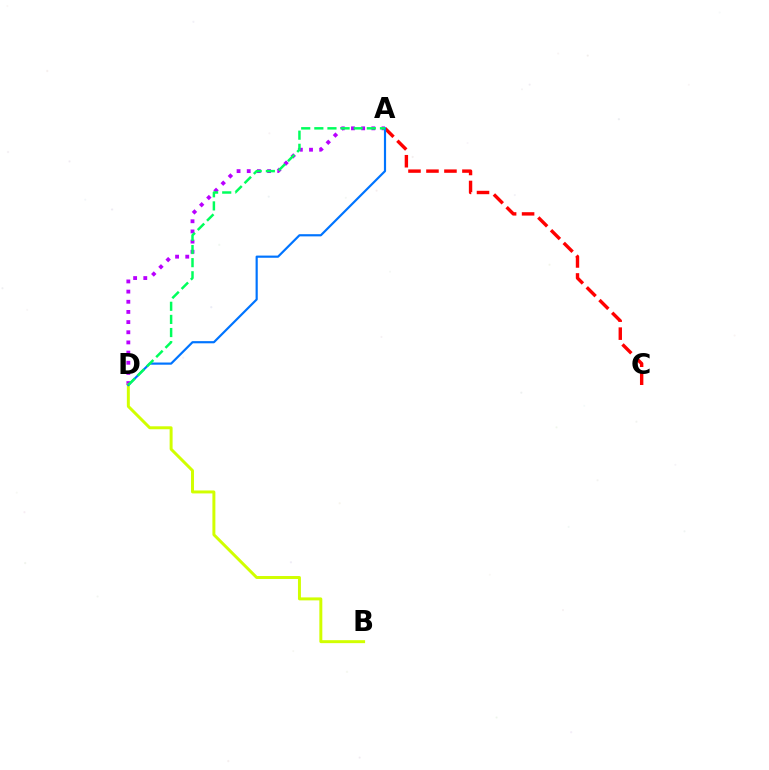{('A', 'C'): [{'color': '#ff0000', 'line_style': 'dashed', 'thickness': 2.44}], ('A', 'D'): [{'color': '#b900ff', 'line_style': 'dotted', 'thickness': 2.76}, {'color': '#0074ff', 'line_style': 'solid', 'thickness': 1.57}, {'color': '#00ff5c', 'line_style': 'dashed', 'thickness': 1.78}], ('B', 'D'): [{'color': '#d1ff00', 'line_style': 'solid', 'thickness': 2.13}]}